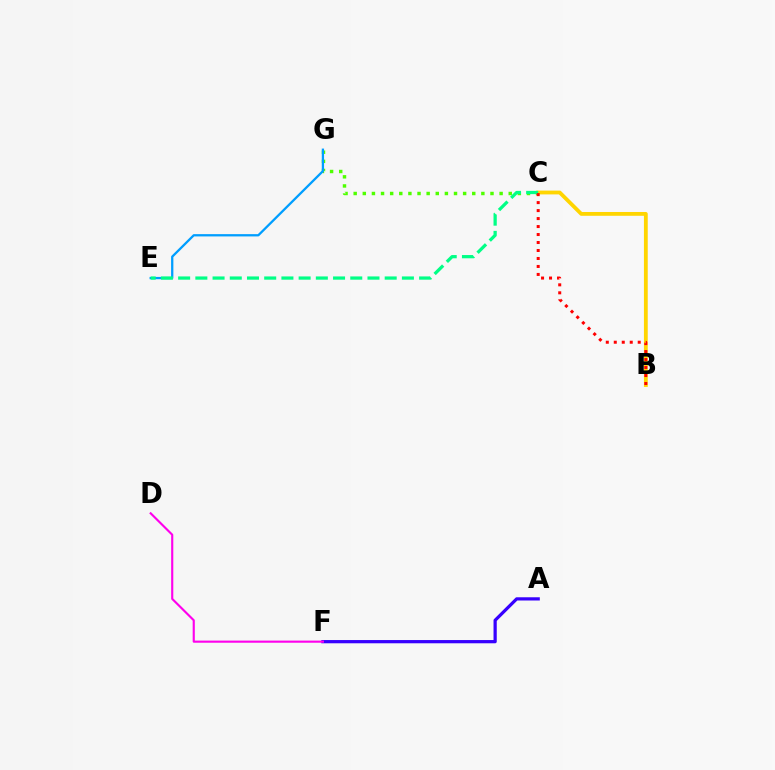{('A', 'F'): [{'color': '#3700ff', 'line_style': 'solid', 'thickness': 2.33}], ('C', 'G'): [{'color': '#4fff00', 'line_style': 'dotted', 'thickness': 2.48}], ('E', 'G'): [{'color': '#009eff', 'line_style': 'solid', 'thickness': 1.64}], ('B', 'C'): [{'color': '#ffd500', 'line_style': 'solid', 'thickness': 2.74}, {'color': '#ff0000', 'line_style': 'dotted', 'thickness': 2.17}], ('D', 'F'): [{'color': '#ff00ed', 'line_style': 'solid', 'thickness': 1.54}], ('C', 'E'): [{'color': '#00ff86', 'line_style': 'dashed', 'thickness': 2.34}]}